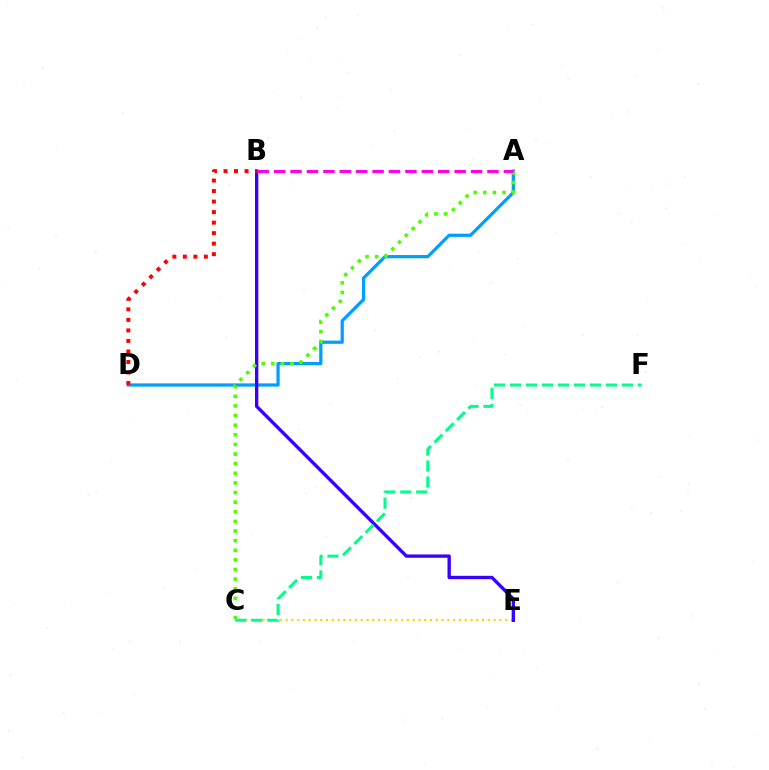{('C', 'E'): [{'color': '#ffd500', 'line_style': 'dotted', 'thickness': 1.57}], ('A', 'D'): [{'color': '#009eff', 'line_style': 'solid', 'thickness': 2.33}], ('B', 'E'): [{'color': '#3700ff', 'line_style': 'solid', 'thickness': 2.41}], ('A', 'C'): [{'color': '#4fff00', 'line_style': 'dotted', 'thickness': 2.61}], ('A', 'B'): [{'color': '#ff00ed', 'line_style': 'dashed', 'thickness': 2.23}], ('C', 'F'): [{'color': '#00ff86', 'line_style': 'dashed', 'thickness': 2.17}], ('B', 'D'): [{'color': '#ff0000', 'line_style': 'dotted', 'thickness': 2.86}]}